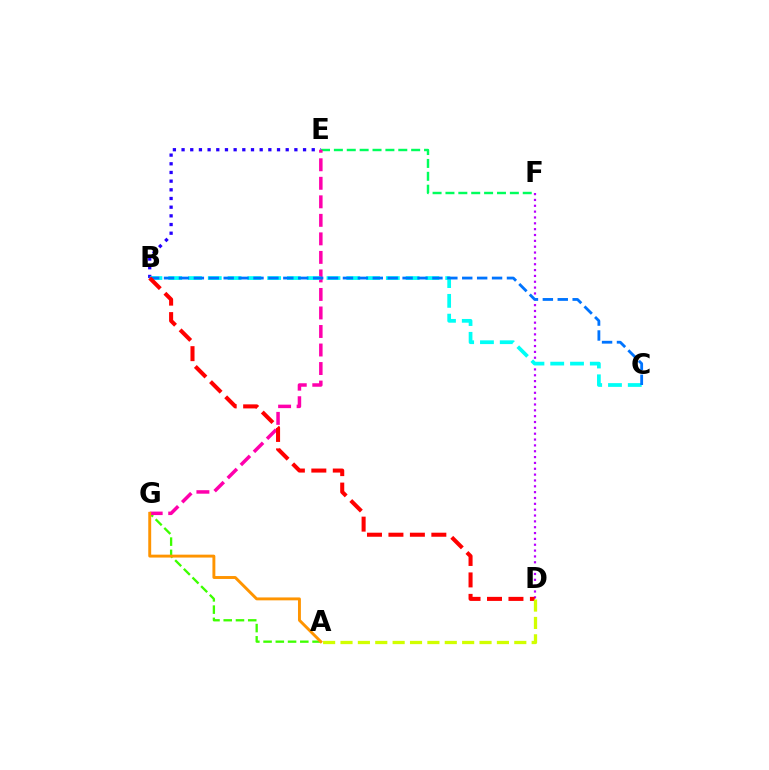{('A', 'G'): [{'color': '#3dff00', 'line_style': 'dashed', 'thickness': 1.66}, {'color': '#ff9400', 'line_style': 'solid', 'thickness': 2.1}], ('E', 'F'): [{'color': '#00ff5c', 'line_style': 'dashed', 'thickness': 1.75}], ('B', 'E'): [{'color': '#2500ff', 'line_style': 'dotted', 'thickness': 2.36}], ('E', 'G'): [{'color': '#ff00ac', 'line_style': 'dashed', 'thickness': 2.52}], ('D', 'F'): [{'color': '#b900ff', 'line_style': 'dotted', 'thickness': 1.59}], ('B', 'C'): [{'color': '#00fff6', 'line_style': 'dashed', 'thickness': 2.69}, {'color': '#0074ff', 'line_style': 'dashed', 'thickness': 2.03}], ('B', 'D'): [{'color': '#ff0000', 'line_style': 'dashed', 'thickness': 2.91}], ('A', 'D'): [{'color': '#d1ff00', 'line_style': 'dashed', 'thickness': 2.36}]}